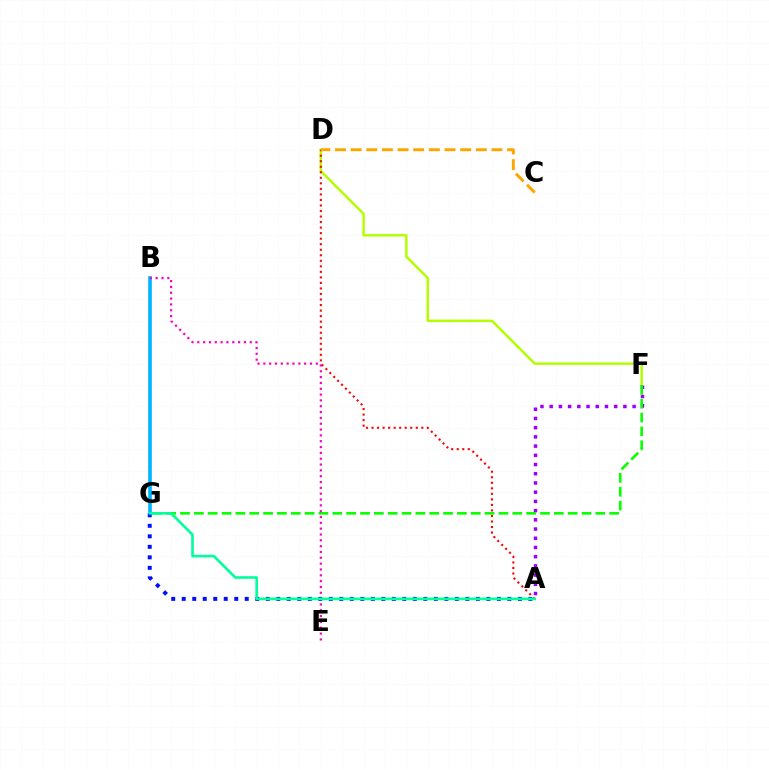{('D', 'F'): [{'color': '#b3ff00', 'line_style': 'solid', 'thickness': 1.79}], ('A', 'D'): [{'color': '#ff0000', 'line_style': 'dotted', 'thickness': 1.5}], ('A', 'F'): [{'color': '#9b00ff', 'line_style': 'dotted', 'thickness': 2.5}], ('F', 'G'): [{'color': '#08ff00', 'line_style': 'dashed', 'thickness': 1.88}], ('B', 'G'): [{'color': '#00b5ff', 'line_style': 'solid', 'thickness': 2.62}], ('B', 'E'): [{'color': '#ff00bd', 'line_style': 'dotted', 'thickness': 1.58}], ('A', 'G'): [{'color': '#0010ff', 'line_style': 'dotted', 'thickness': 2.85}, {'color': '#00ff9d', 'line_style': 'solid', 'thickness': 1.88}], ('C', 'D'): [{'color': '#ffa500', 'line_style': 'dashed', 'thickness': 2.13}]}